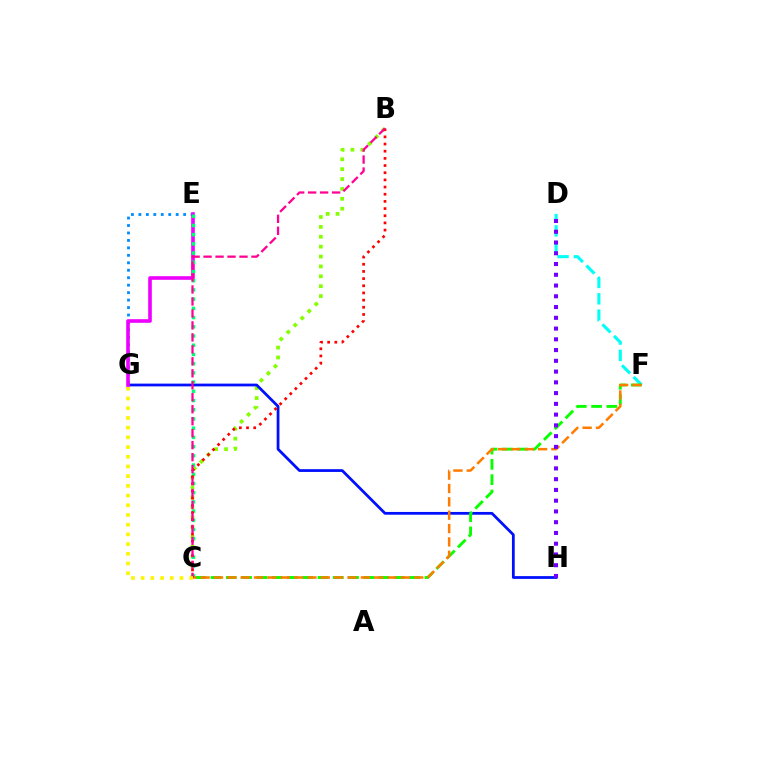{('B', 'C'): [{'color': '#84ff00', 'line_style': 'dotted', 'thickness': 2.69}, {'color': '#ff0000', 'line_style': 'dotted', 'thickness': 1.95}, {'color': '#ff0094', 'line_style': 'dashed', 'thickness': 1.63}], ('G', 'H'): [{'color': '#0010ff', 'line_style': 'solid', 'thickness': 1.99}], ('E', 'G'): [{'color': '#008cff', 'line_style': 'dotted', 'thickness': 2.03}, {'color': '#ee00ff', 'line_style': 'solid', 'thickness': 2.61}], ('D', 'F'): [{'color': '#00fff6', 'line_style': 'dashed', 'thickness': 2.22}], ('C', 'E'): [{'color': '#00ff74', 'line_style': 'dotted', 'thickness': 2.5}], ('C', 'F'): [{'color': '#08ff00', 'line_style': 'dashed', 'thickness': 2.08}, {'color': '#ff7c00', 'line_style': 'dashed', 'thickness': 1.81}], ('C', 'G'): [{'color': '#fcf500', 'line_style': 'dotted', 'thickness': 2.64}], ('D', 'H'): [{'color': '#7200ff', 'line_style': 'dotted', 'thickness': 2.92}]}